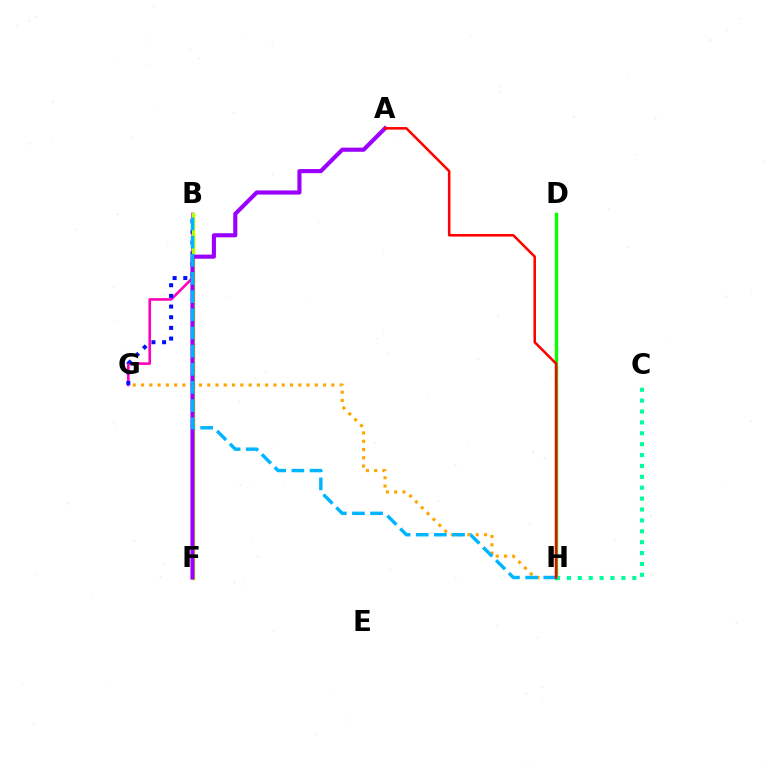{('G', 'H'): [{'color': '#ffa500', 'line_style': 'dotted', 'thickness': 2.25}], ('D', 'H'): [{'color': '#08ff00', 'line_style': 'solid', 'thickness': 2.43}], ('C', 'H'): [{'color': '#00ff9d', 'line_style': 'dotted', 'thickness': 2.96}], ('B', 'G'): [{'color': '#ff00bd', 'line_style': 'solid', 'thickness': 1.88}, {'color': '#0010ff', 'line_style': 'dotted', 'thickness': 2.9}], ('B', 'F'): [{'color': '#b3ff00', 'line_style': 'solid', 'thickness': 2.52}], ('A', 'F'): [{'color': '#9b00ff', 'line_style': 'solid', 'thickness': 2.96}], ('B', 'H'): [{'color': '#00b5ff', 'line_style': 'dashed', 'thickness': 2.47}], ('A', 'H'): [{'color': '#ff0000', 'line_style': 'solid', 'thickness': 1.83}]}